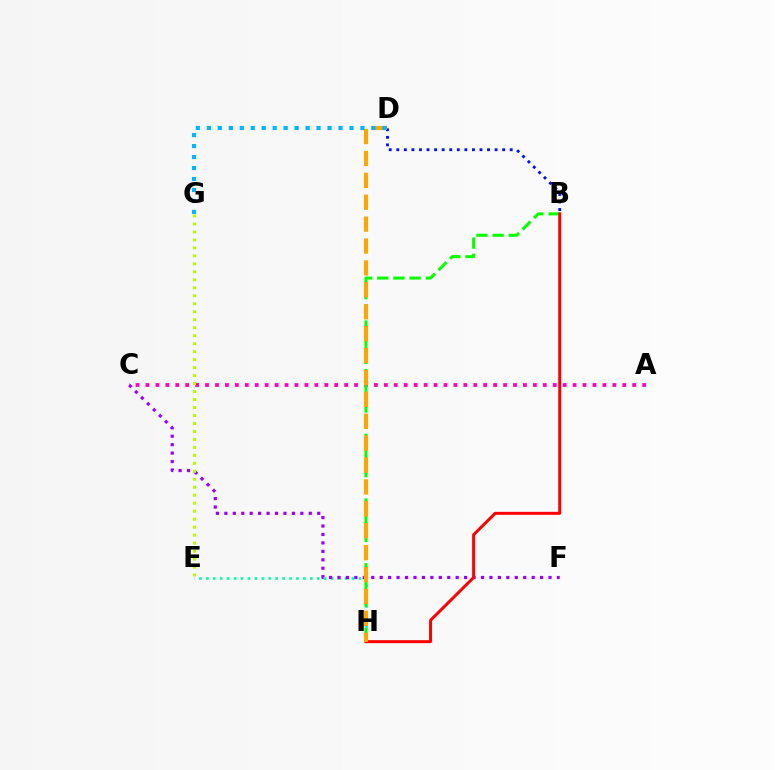{('E', 'H'): [{'color': '#00ff9d', 'line_style': 'dotted', 'thickness': 1.88}], ('C', 'F'): [{'color': '#9b00ff', 'line_style': 'dotted', 'thickness': 2.29}], ('B', 'D'): [{'color': '#0010ff', 'line_style': 'dotted', 'thickness': 2.05}], ('A', 'C'): [{'color': '#ff00bd', 'line_style': 'dotted', 'thickness': 2.7}], ('B', 'H'): [{'color': '#08ff00', 'line_style': 'dashed', 'thickness': 2.2}, {'color': '#ff0000', 'line_style': 'solid', 'thickness': 2.14}], ('D', 'H'): [{'color': '#ffa500', 'line_style': 'dashed', 'thickness': 2.98}], ('D', 'G'): [{'color': '#00b5ff', 'line_style': 'dotted', 'thickness': 2.98}], ('E', 'G'): [{'color': '#b3ff00', 'line_style': 'dotted', 'thickness': 2.17}]}